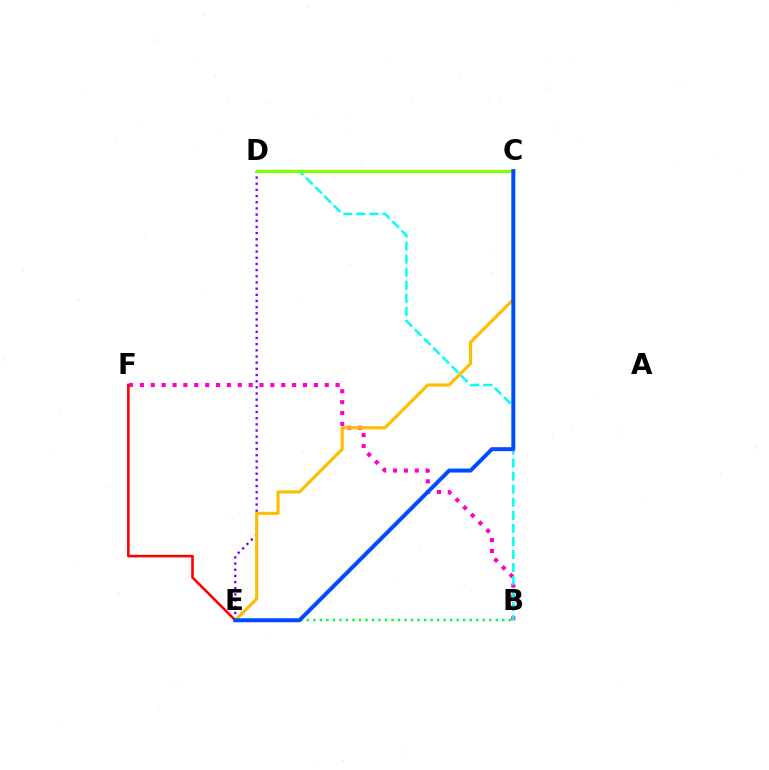{('B', 'F'): [{'color': '#ff00cf', 'line_style': 'dotted', 'thickness': 2.95}], ('B', 'D'): [{'color': '#00fff6', 'line_style': 'dashed', 'thickness': 1.77}], ('D', 'E'): [{'color': '#7200ff', 'line_style': 'dotted', 'thickness': 1.68}], ('C', 'D'): [{'color': '#84ff00', 'line_style': 'solid', 'thickness': 2.31}], ('B', 'E'): [{'color': '#00ff39', 'line_style': 'dotted', 'thickness': 1.77}], ('C', 'E'): [{'color': '#ffbd00', 'line_style': 'solid', 'thickness': 2.26}, {'color': '#004bff', 'line_style': 'solid', 'thickness': 2.86}], ('E', 'F'): [{'color': '#ff0000', 'line_style': 'solid', 'thickness': 1.87}]}